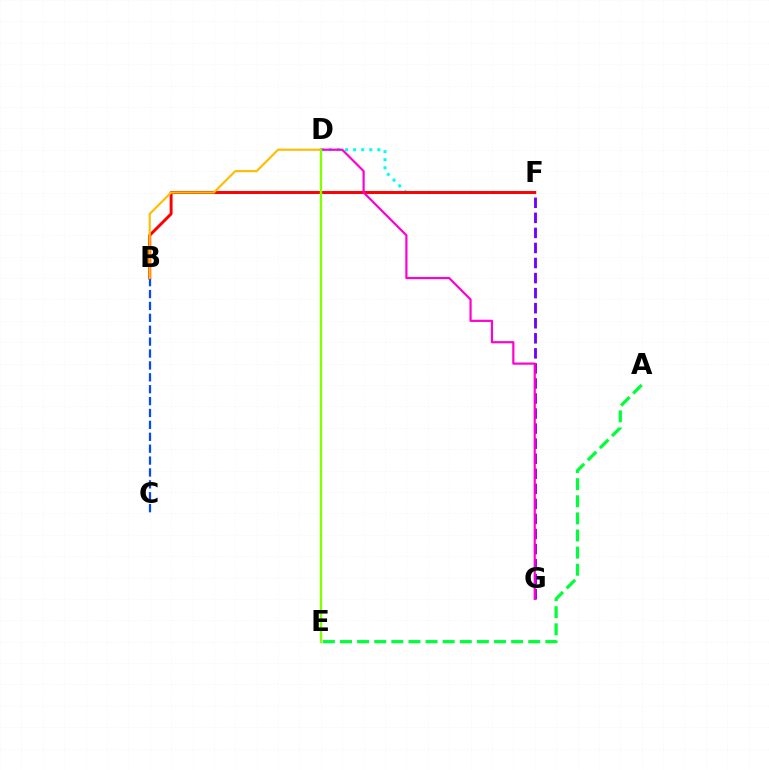{('F', 'G'): [{'color': '#7200ff', 'line_style': 'dashed', 'thickness': 2.05}], ('D', 'F'): [{'color': '#00fff6', 'line_style': 'dotted', 'thickness': 2.19}], ('A', 'E'): [{'color': '#00ff39', 'line_style': 'dashed', 'thickness': 2.32}], ('B', 'F'): [{'color': '#ff0000', 'line_style': 'solid', 'thickness': 2.12}], ('D', 'G'): [{'color': '#ff00cf', 'line_style': 'solid', 'thickness': 1.57}], ('B', 'C'): [{'color': '#004bff', 'line_style': 'dashed', 'thickness': 1.62}], ('B', 'D'): [{'color': '#ffbd00', 'line_style': 'solid', 'thickness': 1.54}], ('D', 'E'): [{'color': '#84ff00', 'line_style': 'solid', 'thickness': 1.68}]}